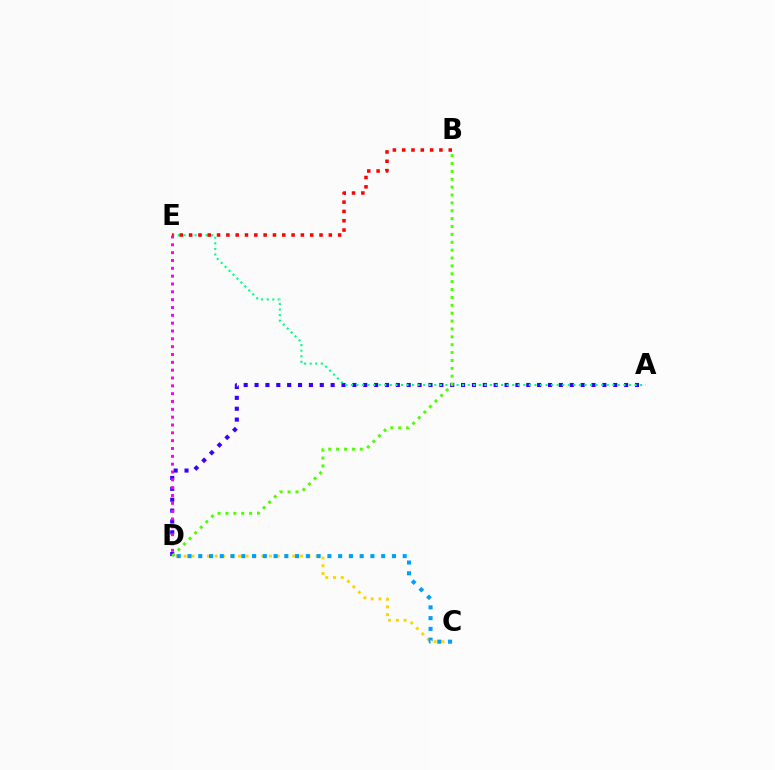{('C', 'D'): [{'color': '#ffd500', 'line_style': 'dotted', 'thickness': 2.11}, {'color': '#009eff', 'line_style': 'dotted', 'thickness': 2.92}], ('A', 'D'): [{'color': '#3700ff', 'line_style': 'dotted', 'thickness': 2.95}], ('A', 'E'): [{'color': '#00ff86', 'line_style': 'dotted', 'thickness': 1.51}], ('B', 'D'): [{'color': '#4fff00', 'line_style': 'dotted', 'thickness': 2.14}], ('B', 'E'): [{'color': '#ff0000', 'line_style': 'dotted', 'thickness': 2.53}], ('D', 'E'): [{'color': '#ff00ed', 'line_style': 'dotted', 'thickness': 2.13}]}